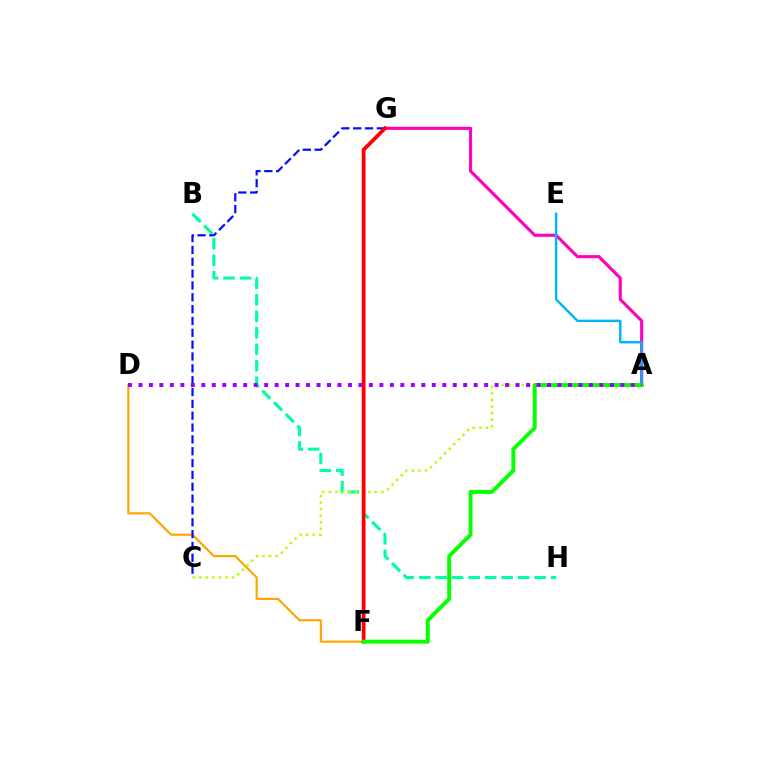{('B', 'H'): [{'color': '#00ff9d', 'line_style': 'dashed', 'thickness': 2.24}], ('D', 'F'): [{'color': '#ffa500', 'line_style': 'solid', 'thickness': 1.58}], ('C', 'G'): [{'color': '#0010ff', 'line_style': 'dashed', 'thickness': 1.61}], ('A', 'C'): [{'color': '#b3ff00', 'line_style': 'dotted', 'thickness': 1.78}], ('A', 'G'): [{'color': '#ff00bd', 'line_style': 'solid', 'thickness': 2.24}], ('A', 'E'): [{'color': '#00b5ff', 'line_style': 'solid', 'thickness': 1.74}], ('F', 'G'): [{'color': '#ff0000', 'line_style': 'solid', 'thickness': 2.7}], ('A', 'F'): [{'color': '#08ff00', 'line_style': 'solid', 'thickness': 2.82}], ('A', 'D'): [{'color': '#9b00ff', 'line_style': 'dotted', 'thickness': 2.85}]}